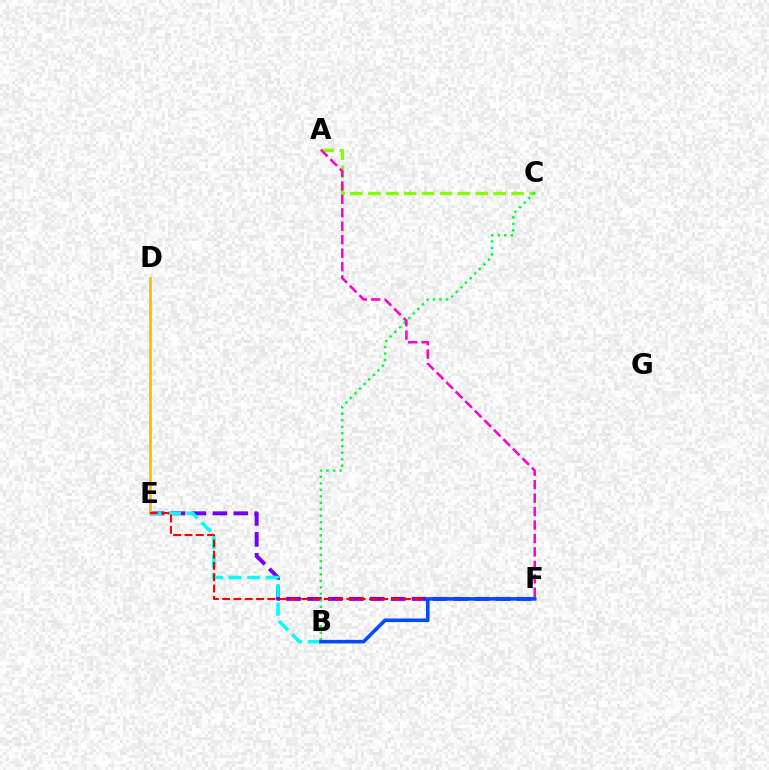{('E', 'F'): [{'color': '#7200ff', 'line_style': 'dashed', 'thickness': 2.85}, {'color': '#ff0000', 'line_style': 'dashed', 'thickness': 1.53}], ('B', 'E'): [{'color': '#00fff6', 'line_style': 'dashed', 'thickness': 2.54}], ('A', 'C'): [{'color': '#84ff00', 'line_style': 'dashed', 'thickness': 2.43}], ('B', 'C'): [{'color': '#00ff39', 'line_style': 'dotted', 'thickness': 1.77}], ('D', 'E'): [{'color': '#ffbd00', 'line_style': 'solid', 'thickness': 2.03}], ('A', 'F'): [{'color': '#ff00cf', 'line_style': 'dashed', 'thickness': 1.83}], ('B', 'F'): [{'color': '#004bff', 'line_style': 'solid', 'thickness': 2.57}]}